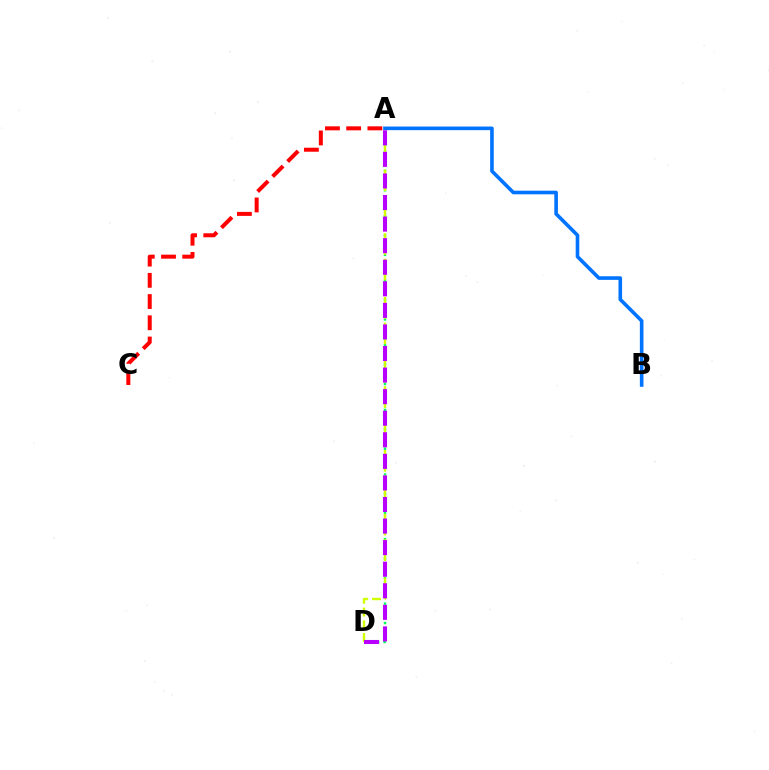{('A', 'B'): [{'color': '#0074ff', 'line_style': 'solid', 'thickness': 2.6}], ('A', 'C'): [{'color': '#ff0000', 'line_style': 'dashed', 'thickness': 2.88}], ('A', 'D'): [{'color': '#00ff5c', 'line_style': 'dotted', 'thickness': 1.75}, {'color': '#d1ff00', 'line_style': 'dashed', 'thickness': 1.73}, {'color': '#b900ff', 'line_style': 'dashed', 'thickness': 2.93}]}